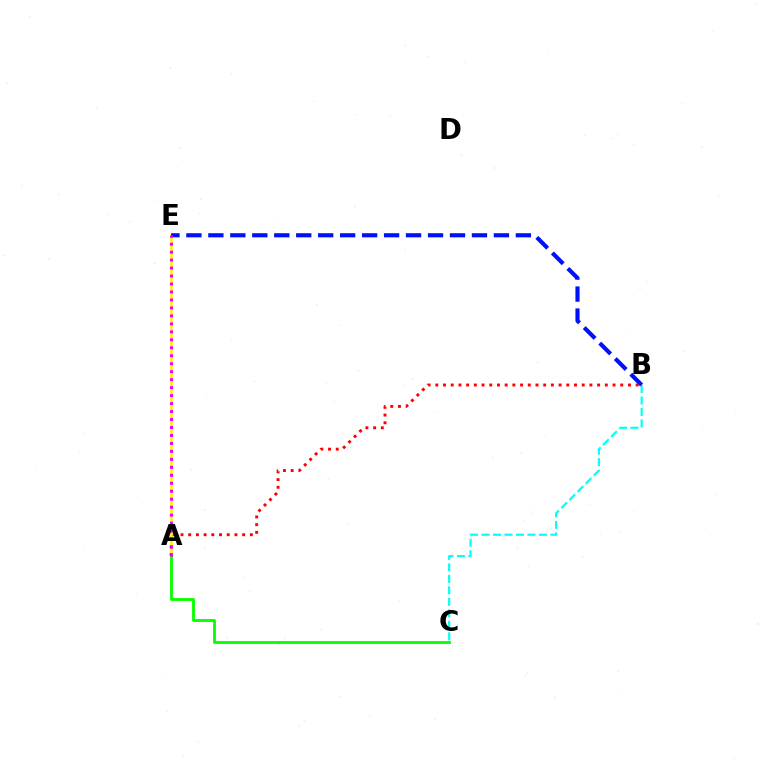{('B', 'C'): [{'color': '#00fff6', 'line_style': 'dashed', 'thickness': 1.56}], ('A', 'E'): [{'color': '#fcf500', 'line_style': 'solid', 'thickness': 1.88}, {'color': '#ee00ff', 'line_style': 'dotted', 'thickness': 2.17}], ('A', 'C'): [{'color': '#08ff00', 'line_style': 'solid', 'thickness': 2.04}], ('A', 'B'): [{'color': '#ff0000', 'line_style': 'dotted', 'thickness': 2.09}], ('B', 'E'): [{'color': '#0010ff', 'line_style': 'dashed', 'thickness': 2.98}]}